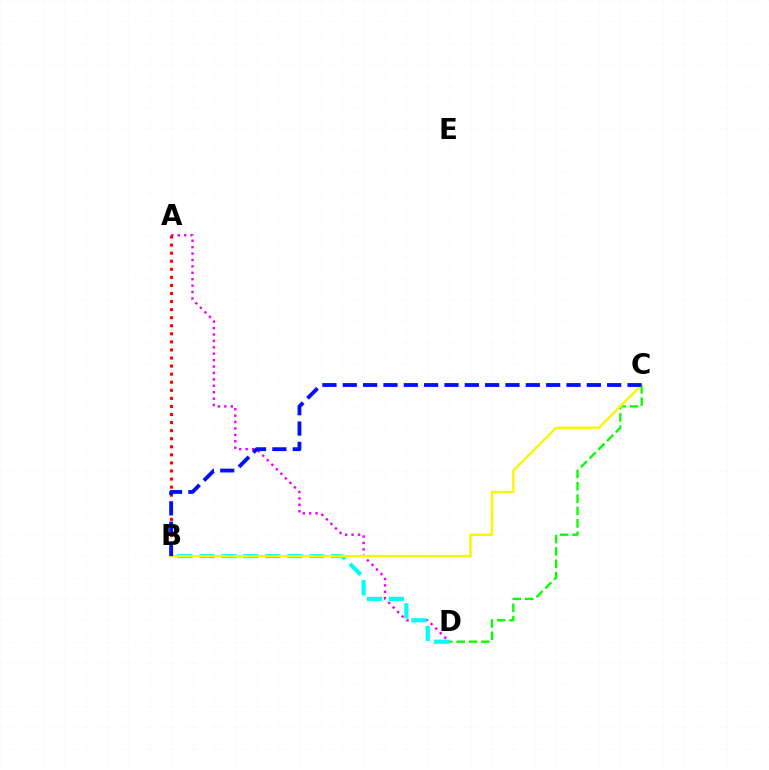{('A', 'D'): [{'color': '#ee00ff', 'line_style': 'dotted', 'thickness': 1.74}], ('C', 'D'): [{'color': '#08ff00', 'line_style': 'dashed', 'thickness': 1.68}], ('A', 'B'): [{'color': '#ff0000', 'line_style': 'dotted', 'thickness': 2.19}], ('B', 'D'): [{'color': '#00fff6', 'line_style': 'dashed', 'thickness': 2.98}], ('B', 'C'): [{'color': '#fcf500', 'line_style': 'solid', 'thickness': 1.71}, {'color': '#0010ff', 'line_style': 'dashed', 'thickness': 2.76}]}